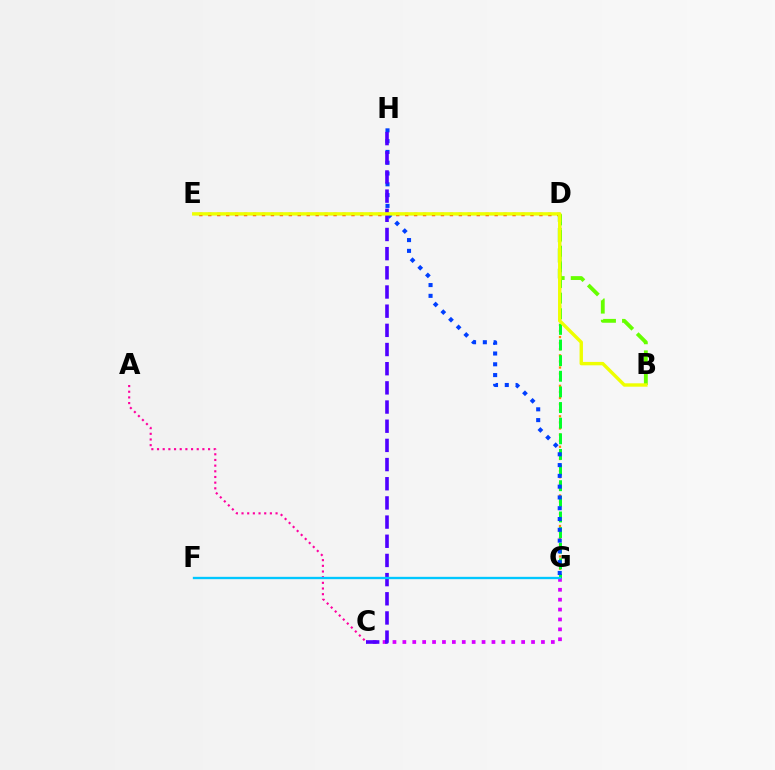{('D', 'G'): [{'color': '#ff8800', 'line_style': 'dotted', 'thickness': 1.66}, {'color': '#00ff27', 'line_style': 'dashed', 'thickness': 2.12}], ('D', 'E'): [{'color': '#00ffaf', 'line_style': 'dashed', 'thickness': 1.55}, {'color': '#ff0000', 'line_style': 'dotted', 'thickness': 2.43}], ('B', 'D'): [{'color': '#66ff00', 'line_style': 'dashed', 'thickness': 2.77}], ('C', 'G'): [{'color': '#d600ff', 'line_style': 'dotted', 'thickness': 2.69}], ('A', 'C'): [{'color': '#ff00a0', 'line_style': 'dotted', 'thickness': 1.54}], ('G', 'H'): [{'color': '#003fff', 'line_style': 'dotted', 'thickness': 2.93}], ('C', 'H'): [{'color': '#4f00ff', 'line_style': 'dashed', 'thickness': 2.6}], ('F', 'G'): [{'color': '#00c7ff', 'line_style': 'solid', 'thickness': 1.68}], ('B', 'E'): [{'color': '#eeff00', 'line_style': 'solid', 'thickness': 2.44}]}